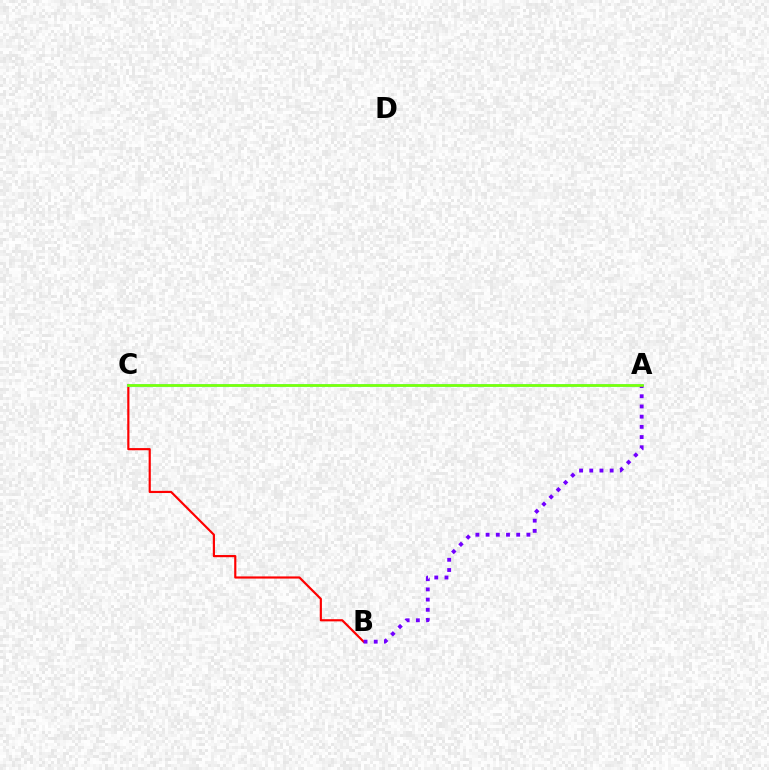{('B', 'C'): [{'color': '#ff0000', 'line_style': 'solid', 'thickness': 1.56}], ('A', 'C'): [{'color': '#00fff6', 'line_style': 'solid', 'thickness': 1.86}, {'color': '#84ff00', 'line_style': 'solid', 'thickness': 1.88}], ('A', 'B'): [{'color': '#7200ff', 'line_style': 'dotted', 'thickness': 2.77}]}